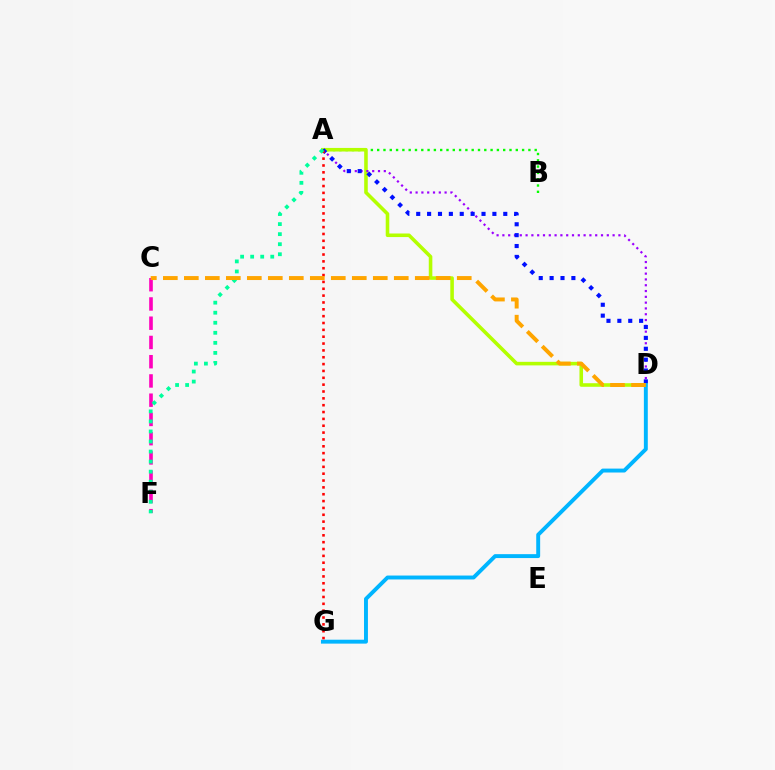{('A', 'B'): [{'color': '#08ff00', 'line_style': 'dotted', 'thickness': 1.71}], ('A', 'D'): [{'color': '#b3ff00', 'line_style': 'solid', 'thickness': 2.57}, {'color': '#9b00ff', 'line_style': 'dotted', 'thickness': 1.58}, {'color': '#0010ff', 'line_style': 'dotted', 'thickness': 2.96}], ('D', 'G'): [{'color': '#00b5ff', 'line_style': 'solid', 'thickness': 2.82}], ('C', 'F'): [{'color': '#ff00bd', 'line_style': 'dashed', 'thickness': 2.61}], ('A', 'G'): [{'color': '#ff0000', 'line_style': 'dotted', 'thickness': 1.86}], ('A', 'F'): [{'color': '#00ff9d', 'line_style': 'dotted', 'thickness': 2.73}], ('C', 'D'): [{'color': '#ffa500', 'line_style': 'dashed', 'thickness': 2.85}]}